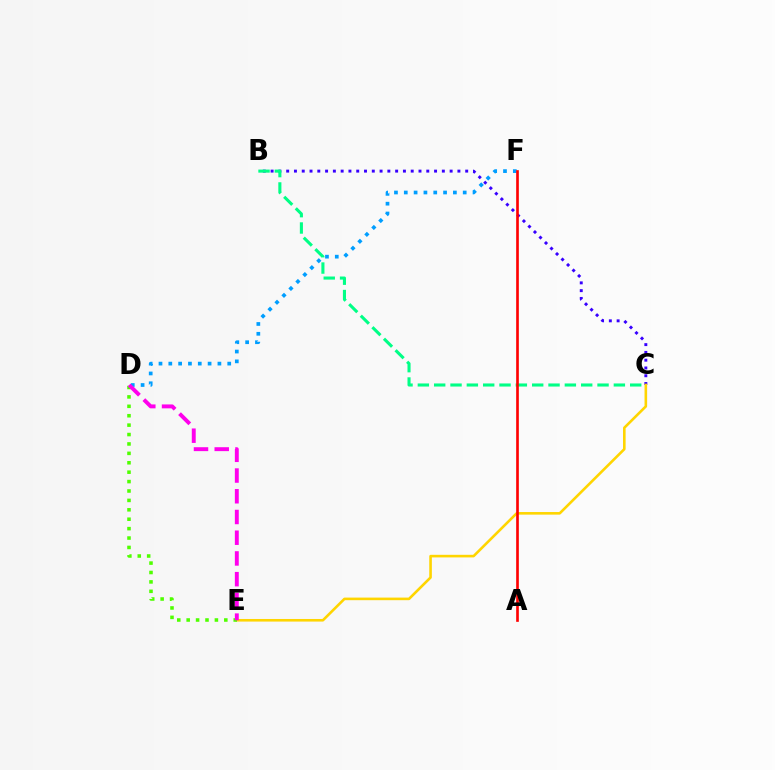{('B', 'C'): [{'color': '#3700ff', 'line_style': 'dotted', 'thickness': 2.11}, {'color': '#00ff86', 'line_style': 'dashed', 'thickness': 2.22}], ('C', 'E'): [{'color': '#ffd500', 'line_style': 'solid', 'thickness': 1.87}], ('D', 'F'): [{'color': '#009eff', 'line_style': 'dotted', 'thickness': 2.67}], ('D', 'E'): [{'color': '#4fff00', 'line_style': 'dotted', 'thickness': 2.56}, {'color': '#ff00ed', 'line_style': 'dashed', 'thickness': 2.82}], ('A', 'F'): [{'color': '#ff0000', 'line_style': 'solid', 'thickness': 1.91}]}